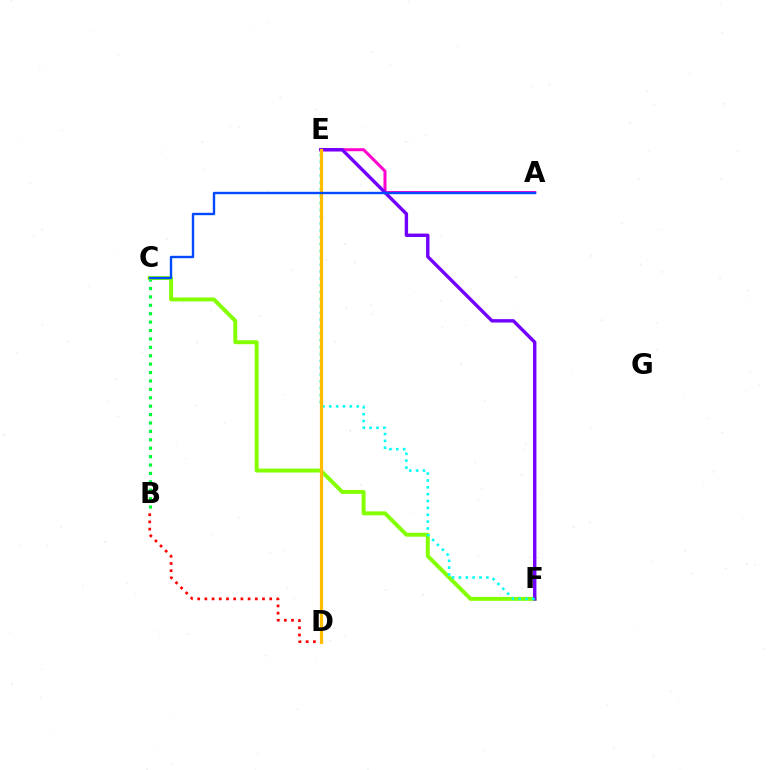{('B', 'C'): [{'color': '#00ff39', 'line_style': 'dotted', 'thickness': 2.28}], ('C', 'F'): [{'color': '#84ff00', 'line_style': 'solid', 'thickness': 2.82}], ('A', 'E'): [{'color': '#ff00cf', 'line_style': 'solid', 'thickness': 2.17}], ('B', 'D'): [{'color': '#ff0000', 'line_style': 'dotted', 'thickness': 1.96}], ('E', 'F'): [{'color': '#7200ff', 'line_style': 'solid', 'thickness': 2.44}, {'color': '#00fff6', 'line_style': 'dotted', 'thickness': 1.86}], ('D', 'E'): [{'color': '#ffbd00', 'line_style': 'solid', 'thickness': 2.3}], ('A', 'C'): [{'color': '#004bff', 'line_style': 'solid', 'thickness': 1.72}]}